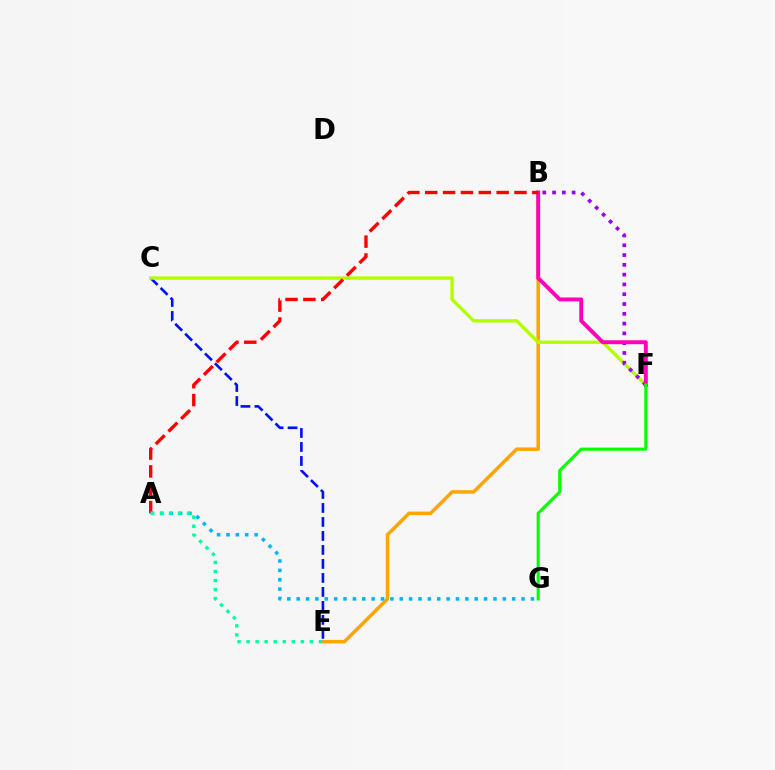{('B', 'E'): [{'color': '#ffa500', 'line_style': 'solid', 'thickness': 2.52}], ('C', 'E'): [{'color': '#0010ff', 'line_style': 'dashed', 'thickness': 1.9}], ('C', 'F'): [{'color': '#b3ff00', 'line_style': 'solid', 'thickness': 2.43}], ('B', 'F'): [{'color': '#9b00ff', 'line_style': 'dotted', 'thickness': 2.66}, {'color': '#ff00bd', 'line_style': 'solid', 'thickness': 2.82}], ('A', 'B'): [{'color': '#ff0000', 'line_style': 'dashed', 'thickness': 2.43}], ('F', 'G'): [{'color': '#08ff00', 'line_style': 'solid', 'thickness': 2.25}], ('A', 'G'): [{'color': '#00b5ff', 'line_style': 'dotted', 'thickness': 2.55}], ('A', 'E'): [{'color': '#00ff9d', 'line_style': 'dotted', 'thickness': 2.46}]}